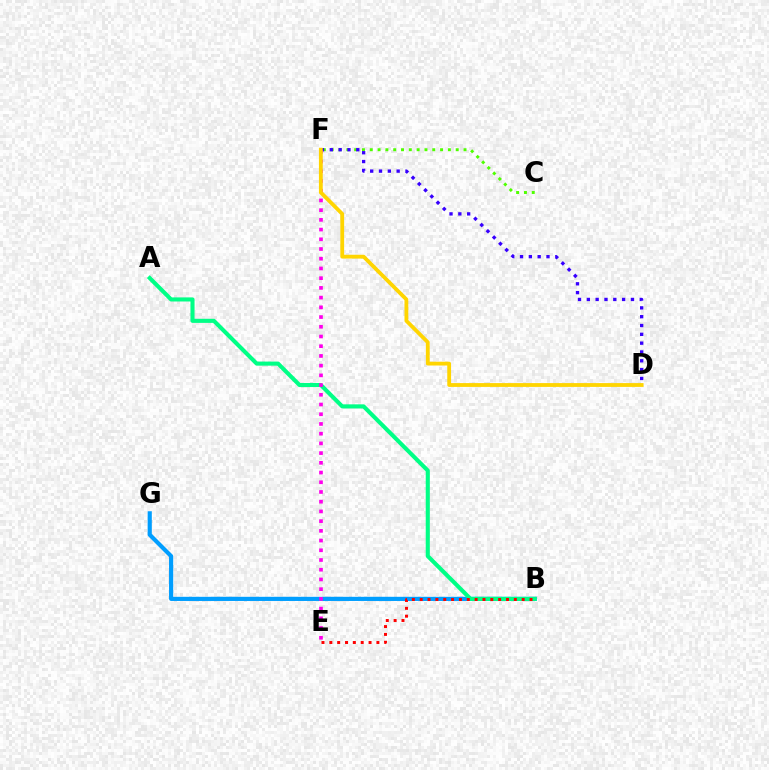{('B', 'G'): [{'color': '#009eff', 'line_style': 'solid', 'thickness': 3.0}], ('A', 'B'): [{'color': '#00ff86', 'line_style': 'solid', 'thickness': 2.94}], ('C', 'F'): [{'color': '#4fff00', 'line_style': 'dotted', 'thickness': 2.12}], ('D', 'F'): [{'color': '#3700ff', 'line_style': 'dotted', 'thickness': 2.4}, {'color': '#ffd500', 'line_style': 'solid', 'thickness': 2.74}], ('E', 'F'): [{'color': '#ff00ed', 'line_style': 'dotted', 'thickness': 2.64}], ('B', 'E'): [{'color': '#ff0000', 'line_style': 'dotted', 'thickness': 2.13}]}